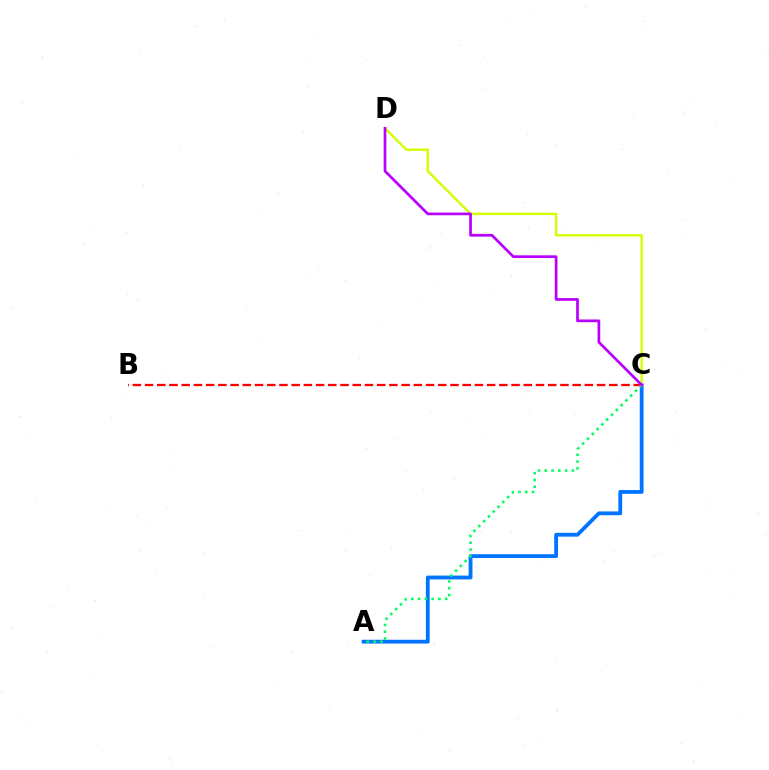{('A', 'C'): [{'color': '#0074ff', 'line_style': 'solid', 'thickness': 2.74}, {'color': '#00ff5c', 'line_style': 'dotted', 'thickness': 1.85}], ('B', 'C'): [{'color': '#ff0000', 'line_style': 'dashed', 'thickness': 1.66}], ('C', 'D'): [{'color': '#d1ff00', 'line_style': 'solid', 'thickness': 1.72}, {'color': '#b900ff', 'line_style': 'solid', 'thickness': 1.95}]}